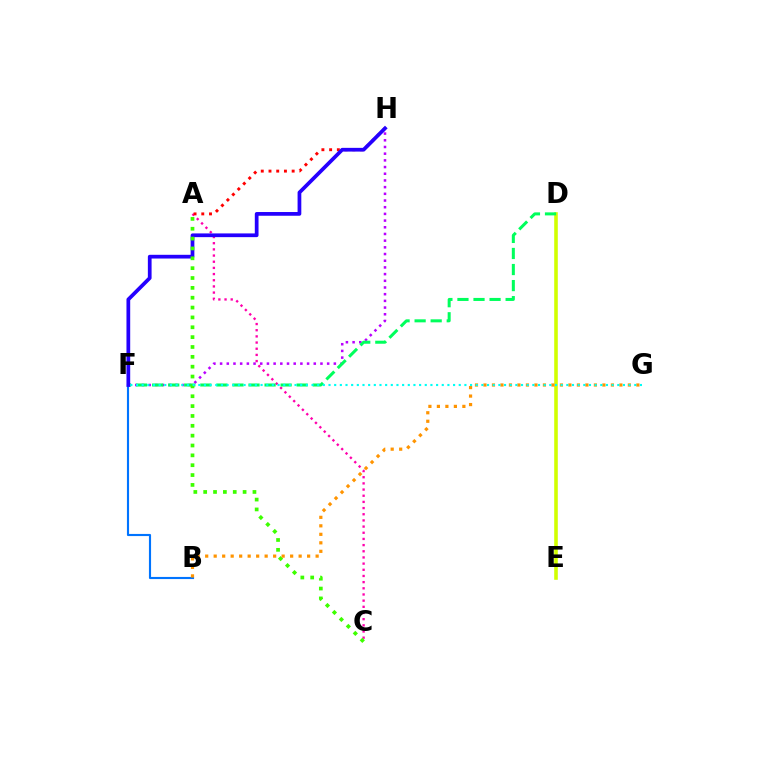{('F', 'H'): [{'color': '#b900ff', 'line_style': 'dotted', 'thickness': 1.82}, {'color': '#2500ff', 'line_style': 'solid', 'thickness': 2.69}], ('D', 'E'): [{'color': '#d1ff00', 'line_style': 'solid', 'thickness': 2.58}], ('A', 'C'): [{'color': '#ff00ac', 'line_style': 'dotted', 'thickness': 1.68}, {'color': '#3dff00', 'line_style': 'dotted', 'thickness': 2.68}], ('A', 'H'): [{'color': '#ff0000', 'line_style': 'dotted', 'thickness': 2.1}], ('D', 'F'): [{'color': '#00ff5c', 'line_style': 'dashed', 'thickness': 2.18}], ('B', 'F'): [{'color': '#0074ff', 'line_style': 'solid', 'thickness': 1.53}], ('B', 'G'): [{'color': '#ff9400', 'line_style': 'dotted', 'thickness': 2.31}], ('F', 'G'): [{'color': '#00fff6', 'line_style': 'dotted', 'thickness': 1.54}]}